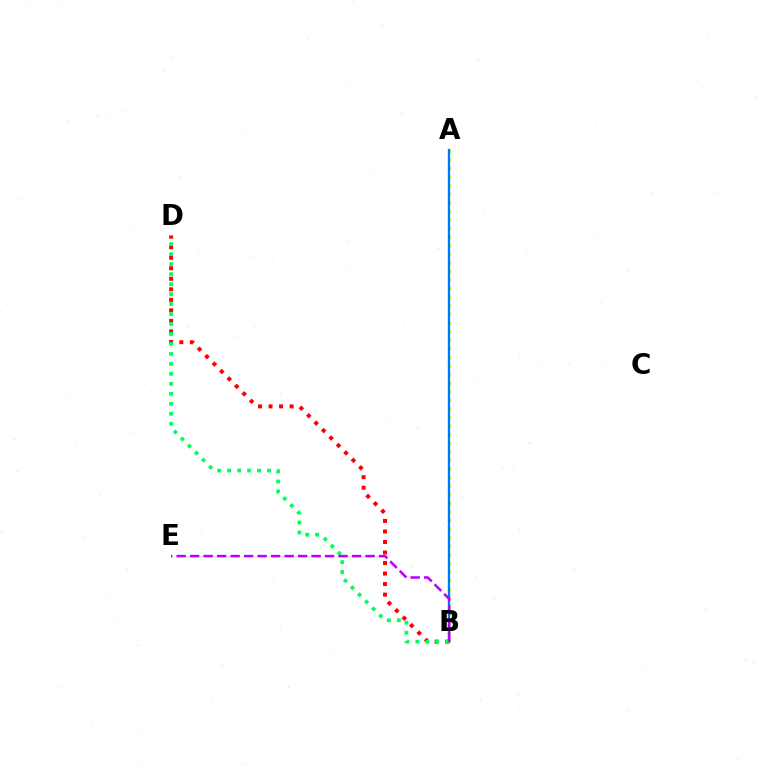{('A', 'B'): [{'color': '#d1ff00', 'line_style': 'dotted', 'thickness': 2.33}, {'color': '#0074ff', 'line_style': 'solid', 'thickness': 1.67}], ('B', 'D'): [{'color': '#ff0000', 'line_style': 'dotted', 'thickness': 2.86}, {'color': '#00ff5c', 'line_style': 'dotted', 'thickness': 2.71}], ('B', 'E'): [{'color': '#b900ff', 'line_style': 'dashed', 'thickness': 1.83}]}